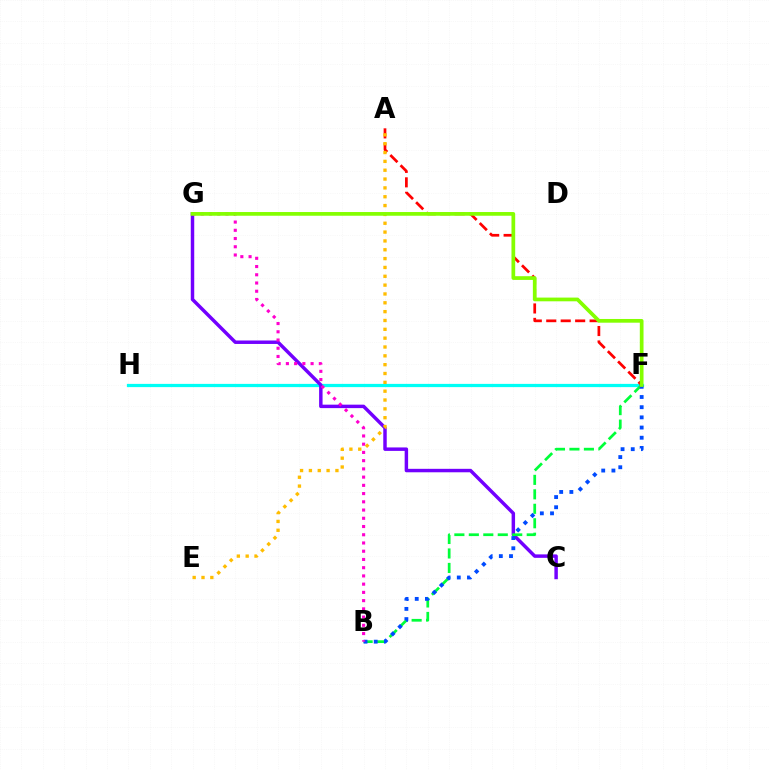{('F', 'H'): [{'color': '#00fff6', 'line_style': 'solid', 'thickness': 2.33}], ('C', 'G'): [{'color': '#7200ff', 'line_style': 'solid', 'thickness': 2.49}], ('A', 'F'): [{'color': '#ff0000', 'line_style': 'dashed', 'thickness': 1.96}], ('B', 'F'): [{'color': '#00ff39', 'line_style': 'dashed', 'thickness': 1.97}, {'color': '#004bff', 'line_style': 'dotted', 'thickness': 2.77}], ('B', 'G'): [{'color': '#ff00cf', 'line_style': 'dotted', 'thickness': 2.24}], ('A', 'E'): [{'color': '#ffbd00', 'line_style': 'dotted', 'thickness': 2.4}], ('F', 'G'): [{'color': '#84ff00', 'line_style': 'solid', 'thickness': 2.68}]}